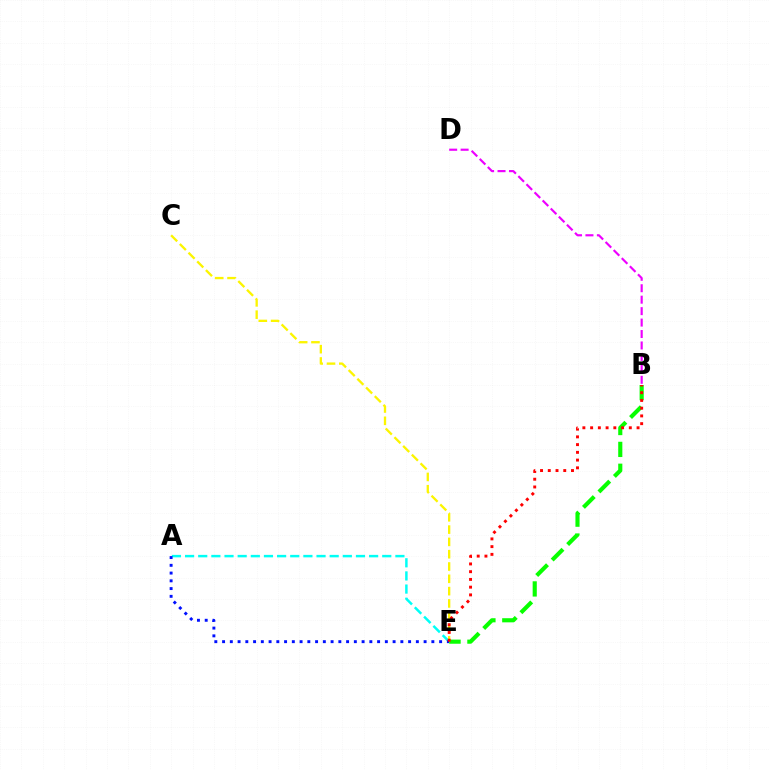{('B', 'D'): [{'color': '#ee00ff', 'line_style': 'dashed', 'thickness': 1.56}], ('C', 'E'): [{'color': '#fcf500', 'line_style': 'dashed', 'thickness': 1.67}], ('A', 'E'): [{'color': '#00fff6', 'line_style': 'dashed', 'thickness': 1.79}, {'color': '#0010ff', 'line_style': 'dotted', 'thickness': 2.11}], ('B', 'E'): [{'color': '#08ff00', 'line_style': 'dashed', 'thickness': 2.97}, {'color': '#ff0000', 'line_style': 'dotted', 'thickness': 2.1}]}